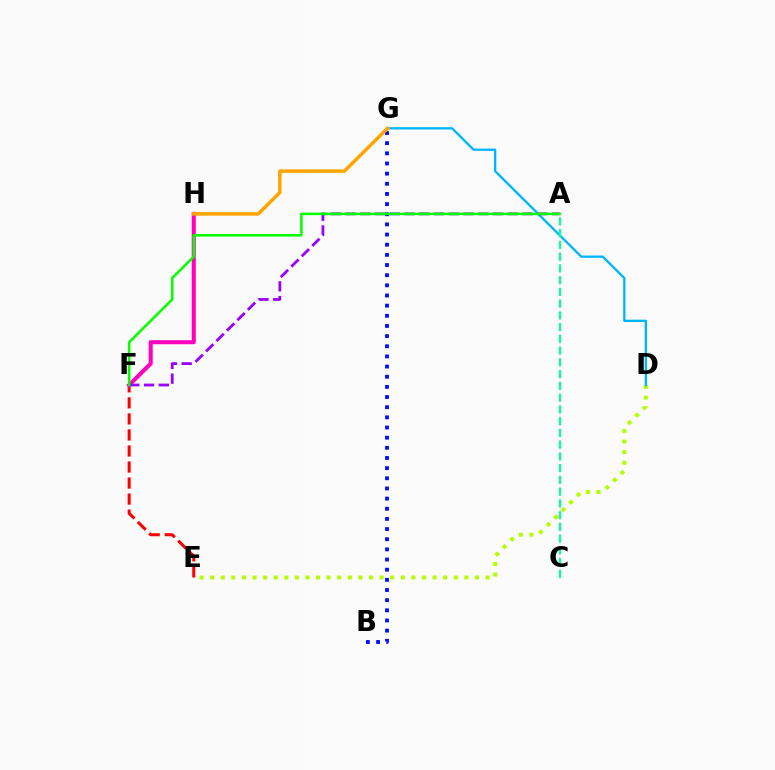{('B', 'G'): [{'color': '#0010ff', 'line_style': 'dotted', 'thickness': 2.76}], ('D', 'E'): [{'color': '#b3ff00', 'line_style': 'dotted', 'thickness': 2.88}], ('E', 'F'): [{'color': '#ff0000', 'line_style': 'dashed', 'thickness': 2.18}], ('F', 'H'): [{'color': '#ff00bd', 'line_style': 'solid', 'thickness': 2.91}], ('D', 'G'): [{'color': '#00b5ff', 'line_style': 'solid', 'thickness': 1.67}], ('G', 'H'): [{'color': '#ffa500', 'line_style': 'solid', 'thickness': 2.52}], ('A', 'C'): [{'color': '#00ff9d', 'line_style': 'dashed', 'thickness': 1.6}], ('A', 'F'): [{'color': '#9b00ff', 'line_style': 'dashed', 'thickness': 2.0}, {'color': '#08ff00', 'line_style': 'solid', 'thickness': 1.85}]}